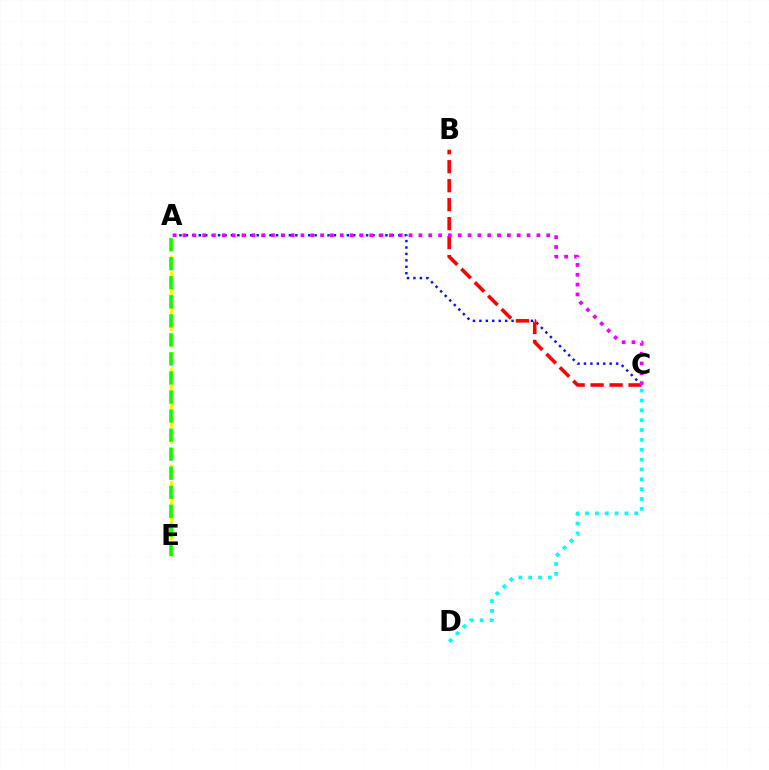{('C', 'D'): [{'color': '#00fff6', 'line_style': 'dotted', 'thickness': 2.68}], ('A', 'C'): [{'color': '#0010ff', 'line_style': 'dotted', 'thickness': 1.75}, {'color': '#ee00ff', 'line_style': 'dotted', 'thickness': 2.67}], ('A', 'E'): [{'color': '#fcf500', 'line_style': 'dashed', 'thickness': 2.19}, {'color': '#08ff00', 'line_style': 'dashed', 'thickness': 2.59}], ('B', 'C'): [{'color': '#ff0000', 'line_style': 'dashed', 'thickness': 2.58}]}